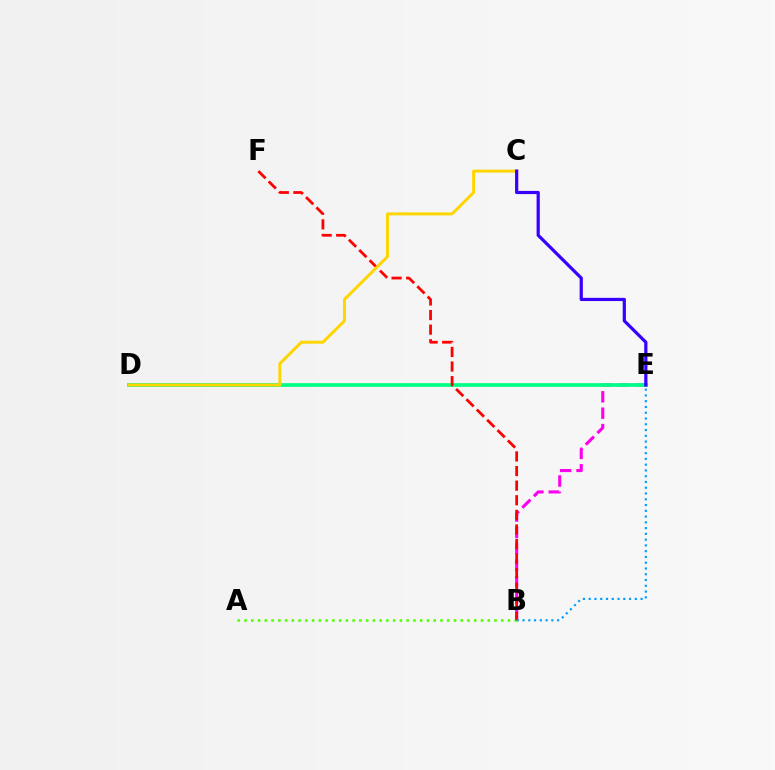{('B', 'E'): [{'color': '#ff00ed', 'line_style': 'dashed', 'thickness': 2.23}, {'color': '#009eff', 'line_style': 'dotted', 'thickness': 1.57}], ('A', 'B'): [{'color': '#4fff00', 'line_style': 'dotted', 'thickness': 1.84}], ('D', 'E'): [{'color': '#00ff86', 'line_style': 'solid', 'thickness': 2.67}], ('B', 'F'): [{'color': '#ff0000', 'line_style': 'dashed', 'thickness': 1.98}], ('C', 'D'): [{'color': '#ffd500', 'line_style': 'solid', 'thickness': 2.13}], ('C', 'E'): [{'color': '#3700ff', 'line_style': 'solid', 'thickness': 2.31}]}